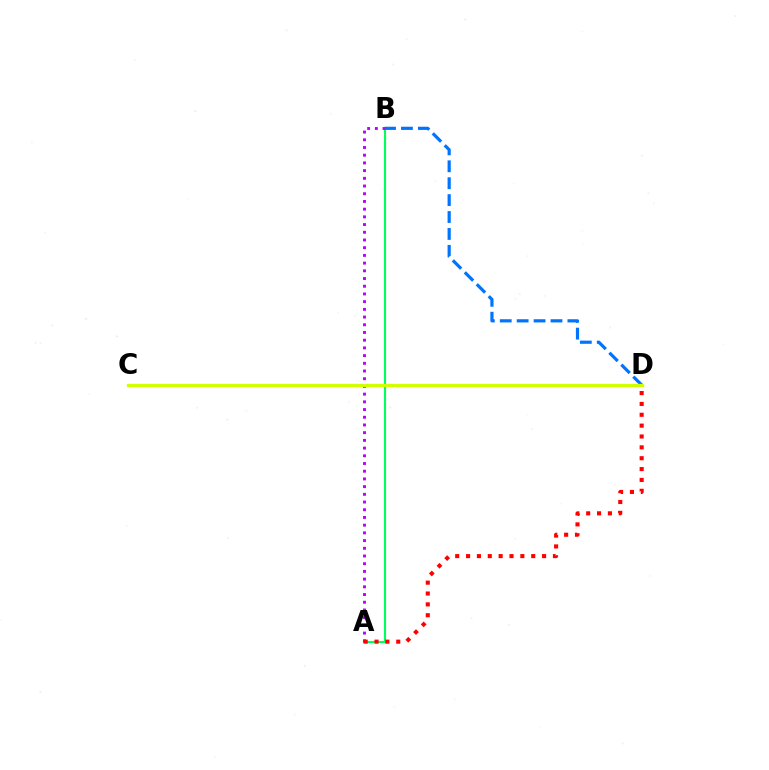{('A', 'B'): [{'color': '#00ff5c', 'line_style': 'solid', 'thickness': 1.54}, {'color': '#b900ff', 'line_style': 'dotted', 'thickness': 2.09}], ('B', 'D'): [{'color': '#0074ff', 'line_style': 'dashed', 'thickness': 2.3}], ('A', 'D'): [{'color': '#ff0000', 'line_style': 'dotted', 'thickness': 2.95}], ('C', 'D'): [{'color': '#d1ff00', 'line_style': 'solid', 'thickness': 2.38}]}